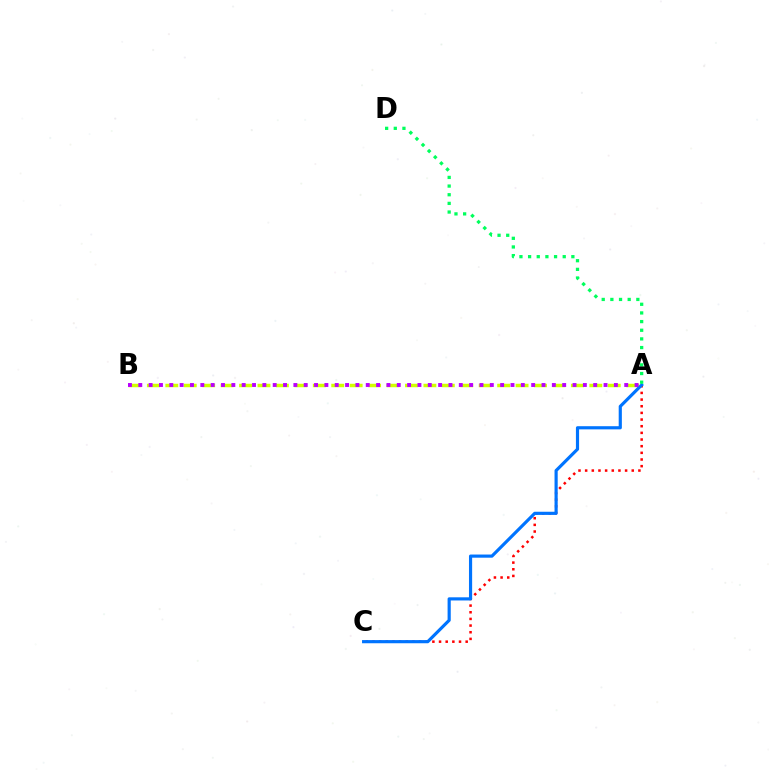{('A', 'C'): [{'color': '#ff0000', 'line_style': 'dotted', 'thickness': 1.81}, {'color': '#0074ff', 'line_style': 'solid', 'thickness': 2.28}], ('A', 'B'): [{'color': '#d1ff00', 'line_style': 'dashed', 'thickness': 2.5}, {'color': '#b900ff', 'line_style': 'dotted', 'thickness': 2.81}], ('A', 'D'): [{'color': '#00ff5c', 'line_style': 'dotted', 'thickness': 2.35}]}